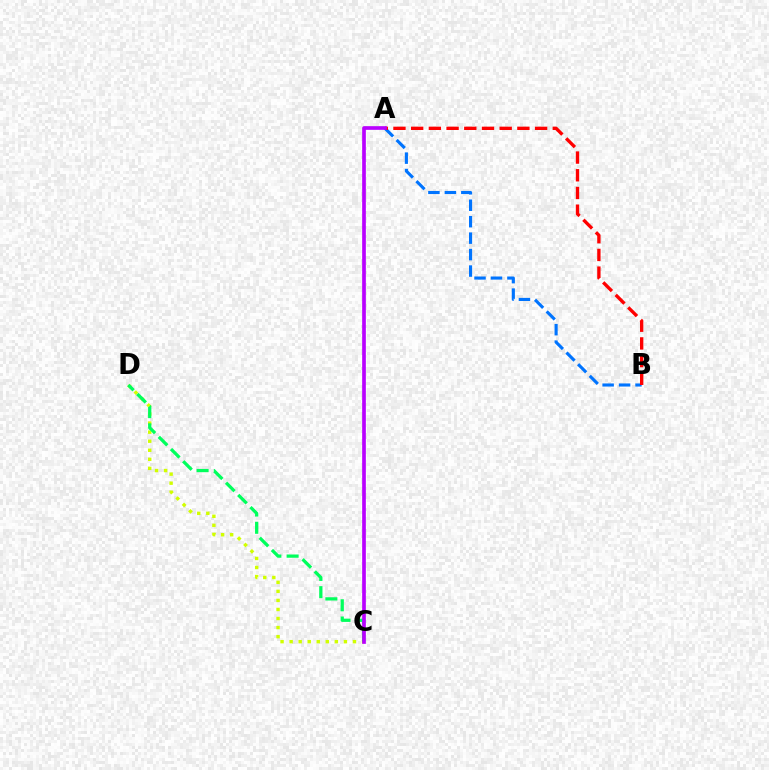{('A', 'B'): [{'color': '#0074ff', 'line_style': 'dashed', 'thickness': 2.24}, {'color': '#ff0000', 'line_style': 'dashed', 'thickness': 2.4}], ('C', 'D'): [{'color': '#d1ff00', 'line_style': 'dotted', 'thickness': 2.46}, {'color': '#00ff5c', 'line_style': 'dashed', 'thickness': 2.34}], ('A', 'C'): [{'color': '#b900ff', 'line_style': 'solid', 'thickness': 2.65}]}